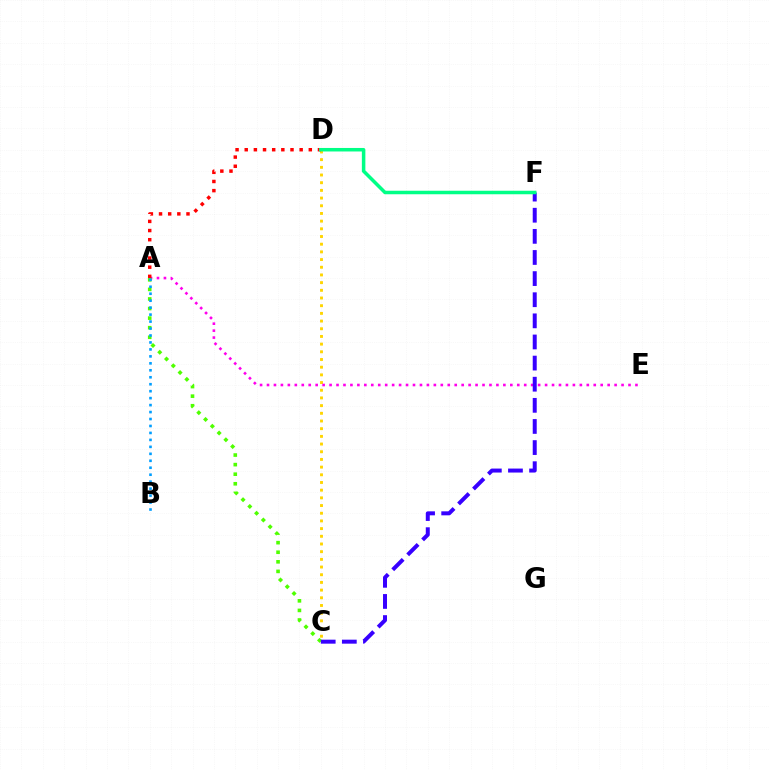{('C', 'D'): [{'color': '#ffd500', 'line_style': 'dotted', 'thickness': 2.09}], ('A', 'E'): [{'color': '#ff00ed', 'line_style': 'dotted', 'thickness': 1.89}], ('A', 'C'): [{'color': '#4fff00', 'line_style': 'dotted', 'thickness': 2.6}], ('A', 'D'): [{'color': '#ff0000', 'line_style': 'dotted', 'thickness': 2.49}], ('A', 'B'): [{'color': '#009eff', 'line_style': 'dotted', 'thickness': 1.89}], ('C', 'F'): [{'color': '#3700ff', 'line_style': 'dashed', 'thickness': 2.87}], ('D', 'F'): [{'color': '#00ff86', 'line_style': 'solid', 'thickness': 2.53}]}